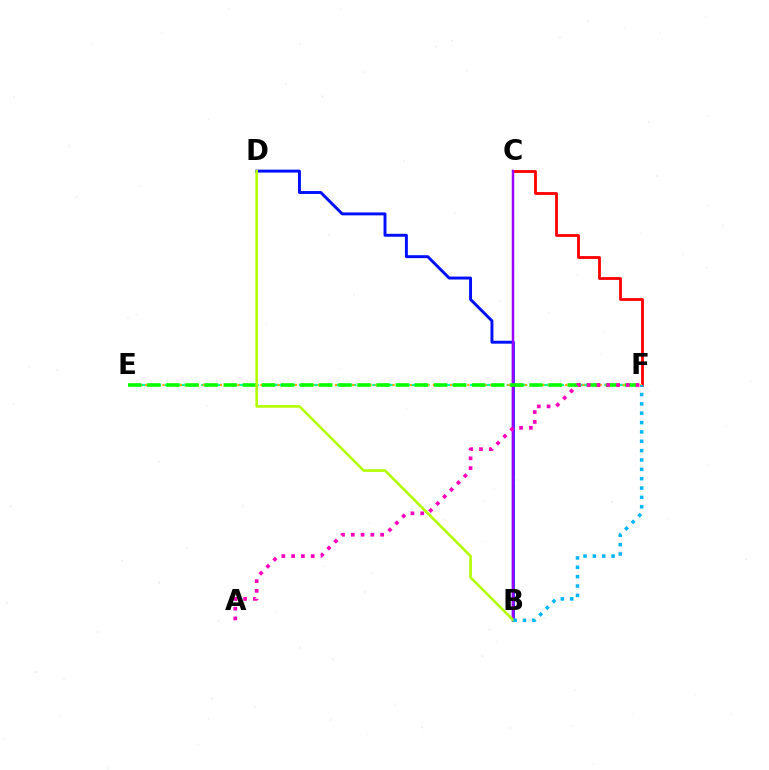{('E', 'F'): [{'color': '#00ff9d', 'line_style': 'dashed', 'thickness': 1.66}, {'color': '#ffa500', 'line_style': 'dotted', 'thickness': 1.56}, {'color': '#08ff00', 'line_style': 'dashed', 'thickness': 2.6}], ('B', 'D'): [{'color': '#0010ff', 'line_style': 'solid', 'thickness': 2.11}, {'color': '#b3ff00', 'line_style': 'solid', 'thickness': 1.9}], ('C', 'F'): [{'color': '#ff0000', 'line_style': 'solid', 'thickness': 2.03}], ('B', 'C'): [{'color': '#9b00ff', 'line_style': 'solid', 'thickness': 1.79}], ('A', 'F'): [{'color': '#ff00bd', 'line_style': 'dotted', 'thickness': 2.66}], ('B', 'F'): [{'color': '#00b5ff', 'line_style': 'dotted', 'thickness': 2.54}]}